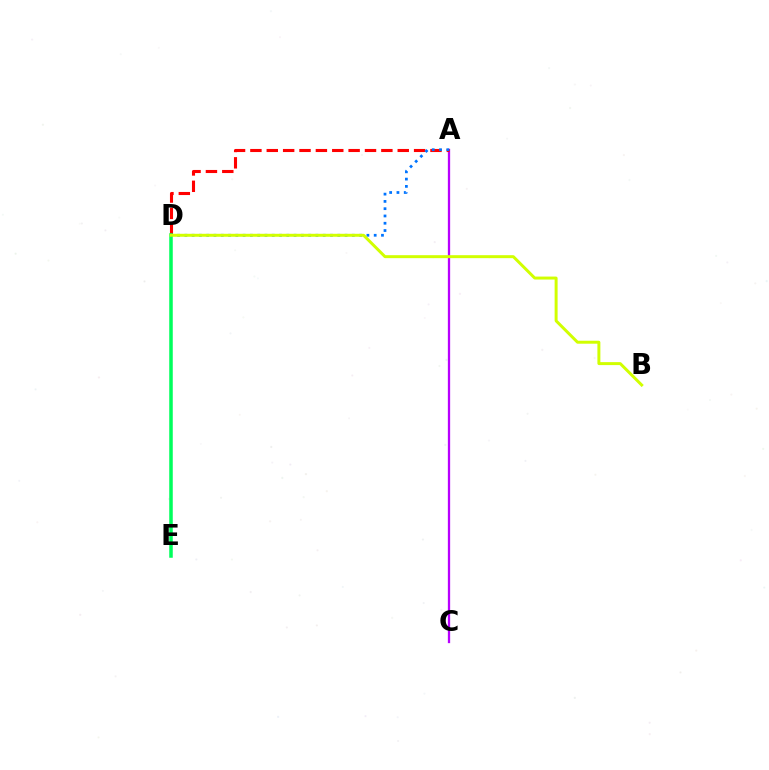{('A', 'C'): [{'color': '#b900ff', 'line_style': 'solid', 'thickness': 1.65}], ('A', 'D'): [{'color': '#ff0000', 'line_style': 'dashed', 'thickness': 2.22}, {'color': '#0074ff', 'line_style': 'dotted', 'thickness': 1.98}], ('D', 'E'): [{'color': '#00ff5c', 'line_style': 'solid', 'thickness': 2.54}], ('B', 'D'): [{'color': '#d1ff00', 'line_style': 'solid', 'thickness': 2.14}]}